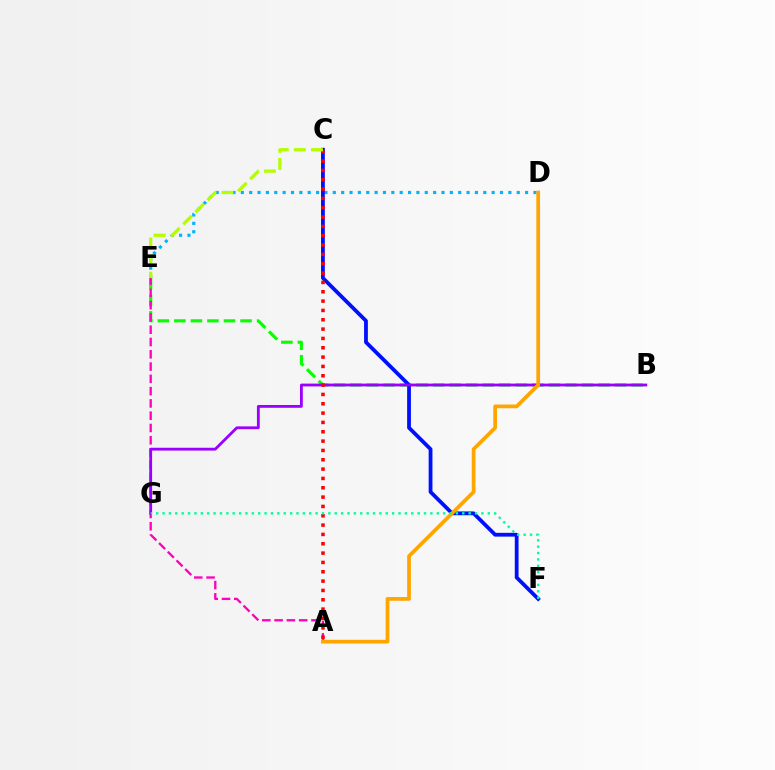{('D', 'E'): [{'color': '#00b5ff', 'line_style': 'dotted', 'thickness': 2.27}], ('B', 'E'): [{'color': '#08ff00', 'line_style': 'dashed', 'thickness': 2.25}], ('A', 'E'): [{'color': '#ff00bd', 'line_style': 'dashed', 'thickness': 1.67}], ('C', 'F'): [{'color': '#0010ff', 'line_style': 'solid', 'thickness': 2.73}], ('B', 'G'): [{'color': '#9b00ff', 'line_style': 'solid', 'thickness': 2.02}], ('A', 'D'): [{'color': '#ffa500', 'line_style': 'solid', 'thickness': 2.68}], ('A', 'C'): [{'color': '#ff0000', 'line_style': 'dotted', 'thickness': 2.54}], ('F', 'G'): [{'color': '#00ff9d', 'line_style': 'dotted', 'thickness': 1.73}], ('C', 'E'): [{'color': '#b3ff00', 'line_style': 'dashed', 'thickness': 2.32}]}